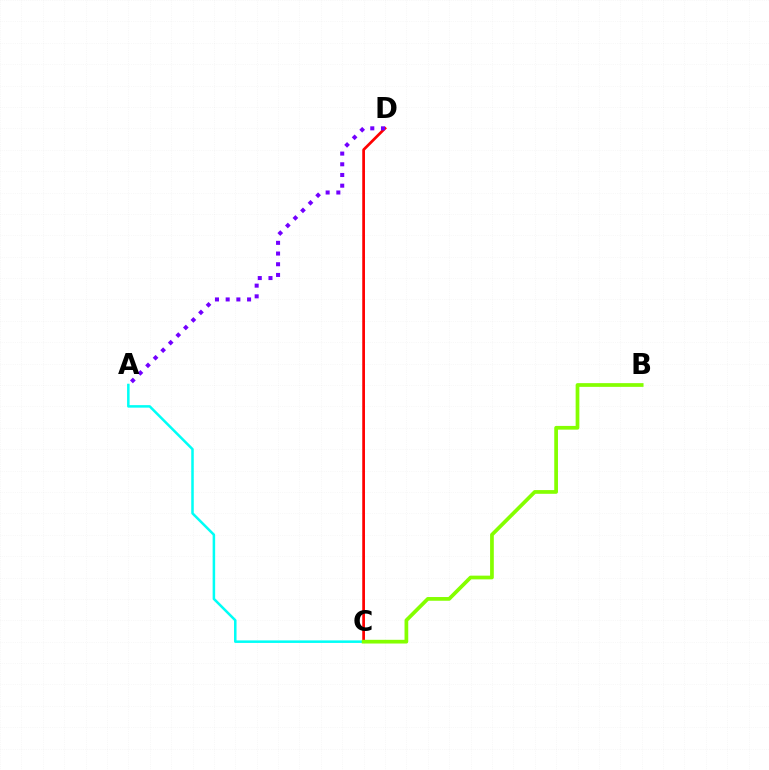{('C', 'D'): [{'color': '#ff0000', 'line_style': 'solid', 'thickness': 1.96}], ('A', 'C'): [{'color': '#00fff6', 'line_style': 'solid', 'thickness': 1.82}], ('B', 'C'): [{'color': '#84ff00', 'line_style': 'solid', 'thickness': 2.68}], ('A', 'D'): [{'color': '#7200ff', 'line_style': 'dotted', 'thickness': 2.91}]}